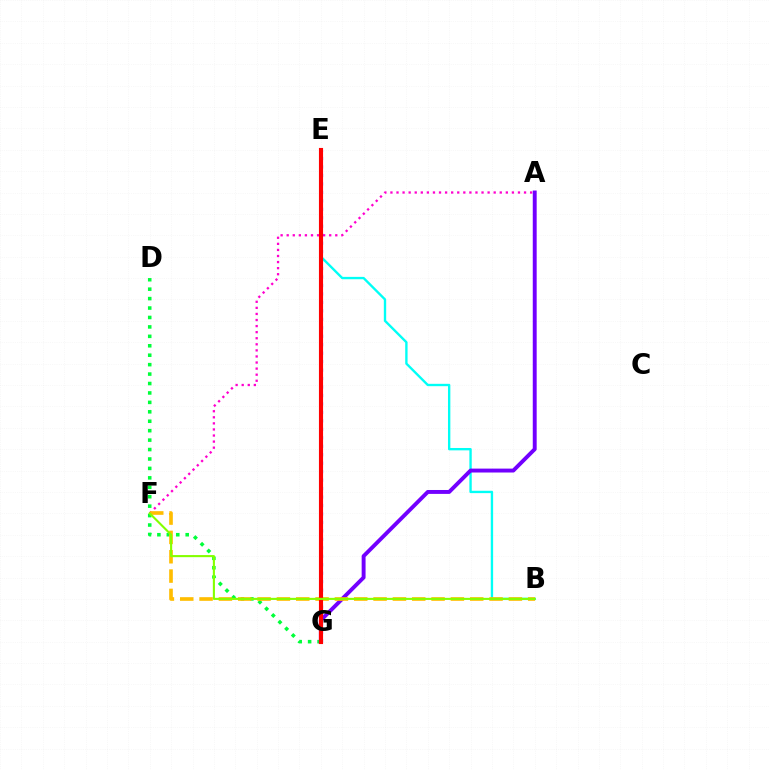{('A', 'F'): [{'color': '#ff00cf', 'line_style': 'dotted', 'thickness': 1.65}], ('E', 'G'): [{'color': '#004bff', 'line_style': 'dotted', 'thickness': 2.3}, {'color': '#ff0000', 'line_style': 'solid', 'thickness': 2.96}], ('B', 'E'): [{'color': '#00fff6', 'line_style': 'solid', 'thickness': 1.7}], ('D', 'G'): [{'color': '#00ff39', 'line_style': 'dotted', 'thickness': 2.56}], ('A', 'G'): [{'color': '#7200ff', 'line_style': 'solid', 'thickness': 2.81}], ('B', 'F'): [{'color': '#ffbd00', 'line_style': 'dashed', 'thickness': 2.63}, {'color': '#84ff00', 'line_style': 'solid', 'thickness': 1.52}]}